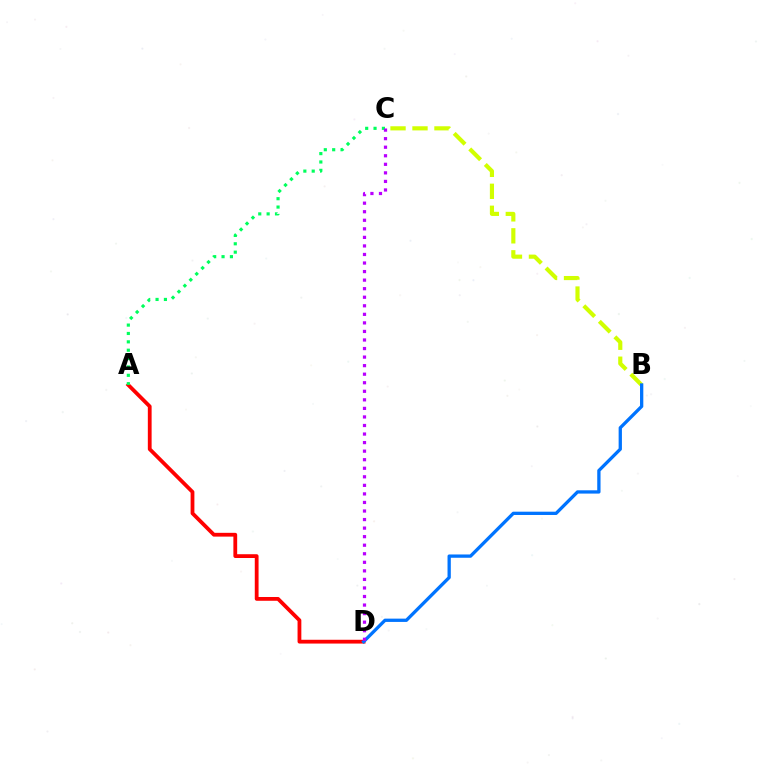{('A', 'D'): [{'color': '#ff0000', 'line_style': 'solid', 'thickness': 2.73}], ('B', 'C'): [{'color': '#d1ff00', 'line_style': 'dashed', 'thickness': 2.98}], ('A', 'C'): [{'color': '#00ff5c', 'line_style': 'dotted', 'thickness': 2.27}], ('B', 'D'): [{'color': '#0074ff', 'line_style': 'solid', 'thickness': 2.37}], ('C', 'D'): [{'color': '#b900ff', 'line_style': 'dotted', 'thickness': 2.32}]}